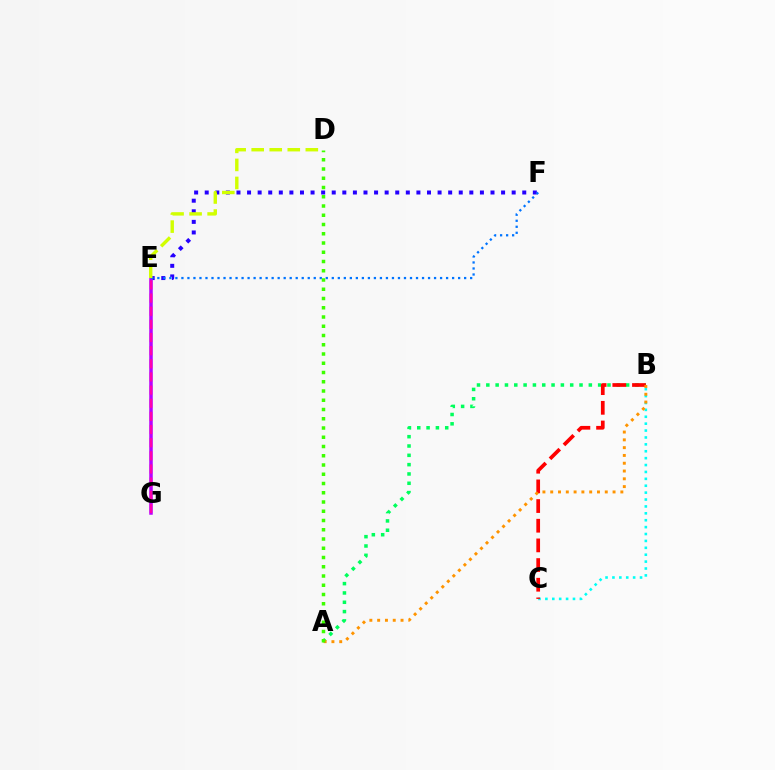{('A', 'B'): [{'color': '#00ff5c', 'line_style': 'dotted', 'thickness': 2.53}, {'color': '#ff9400', 'line_style': 'dotted', 'thickness': 2.12}], ('B', 'C'): [{'color': '#00fff6', 'line_style': 'dotted', 'thickness': 1.87}, {'color': '#ff0000', 'line_style': 'dashed', 'thickness': 2.67}], ('E', 'F'): [{'color': '#2500ff', 'line_style': 'dotted', 'thickness': 2.88}, {'color': '#0074ff', 'line_style': 'dotted', 'thickness': 1.63}], ('E', 'G'): [{'color': '#b900ff', 'line_style': 'solid', 'thickness': 2.52}, {'color': '#ff00ac', 'line_style': 'dashed', 'thickness': 1.79}], ('D', 'E'): [{'color': '#d1ff00', 'line_style': 'dashed', 'thickness': 2.45}], ('A', 'D'): [{'color': '#3dff00', 'line_style': 'dotted', 'thickness': 2.51}]}